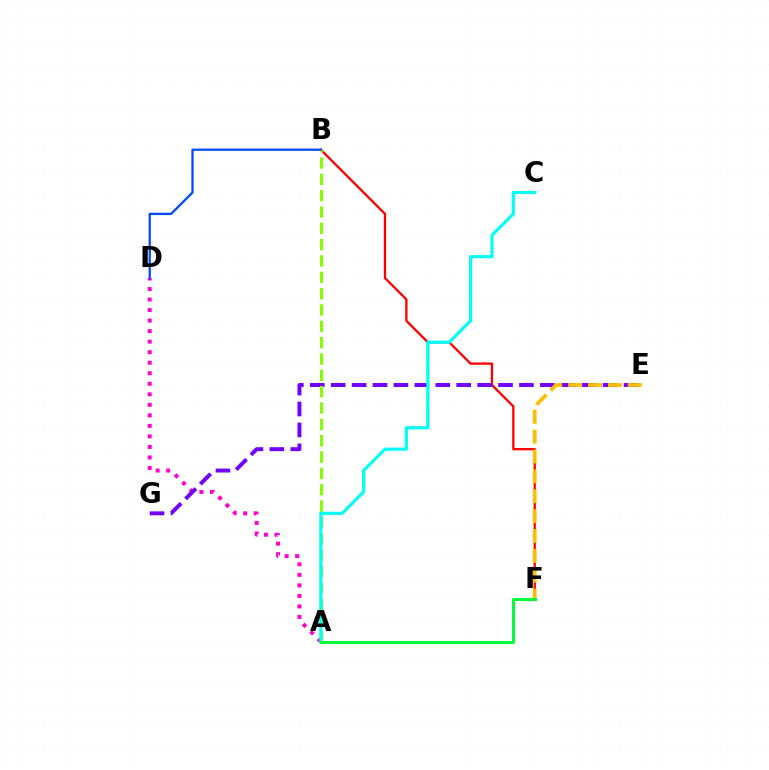{('B', 'F'): [{'color': '#ff0000', 'line_style': 'solid', 'thickness': 1.66}], ('A', 'D'): [{'color': '#ff00cf', 'line_style': 'dotted', 'thickness': 2.86}], ('E', 'G'): [{'color': '#7200ff', 'line_style': 'dashed', 'thickness': 2.84}], ('E', 'F'): [{'color': '#ffbd00', 'line_style': 'dashed', 'thickness': 2.7}], ('B', 'D'): [{'color': '#004bff', 'line_style': 'solid', 'thickness': 1.64}], ('A', 'B'): [{'color': '#84ff00', 'line_style': 'dashed', 'thickness': 2.22}], ('A', 'C'): [{'color': '#00fff6', 'line_style': 'solid', 'thickness': 2.27}], ('A', 'F'): [{'color': '#00ff39', 'line_style': 'solid', 'thickness': 2.18}]}